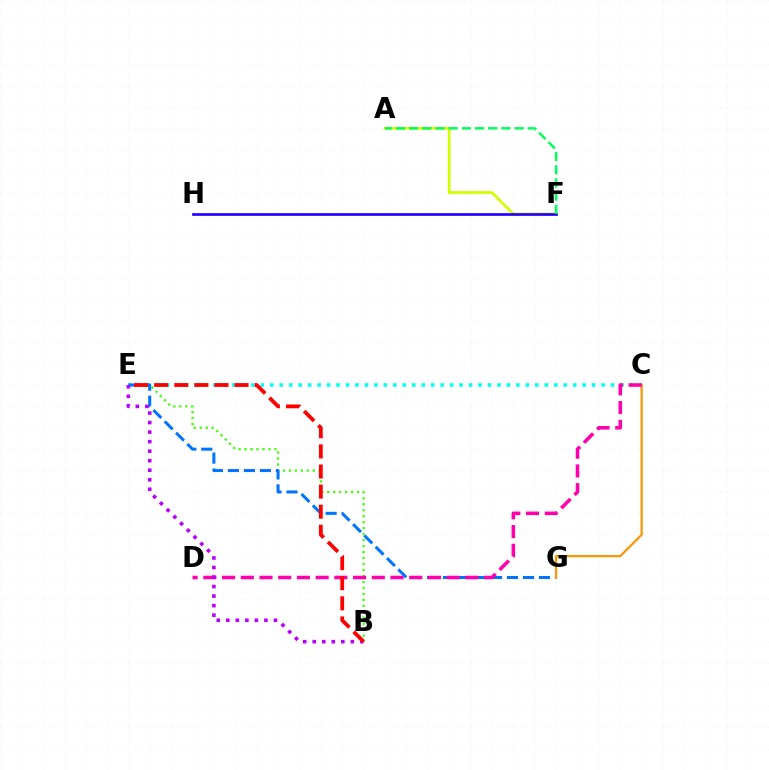{('A', 'F'): [{'color': '#d1ff00', 'line_style': 'solid', 'thickness': 1.97}, {'color': '#00ff5c', 'line_style': 'dashed', 'thickness': 1.79}], ('C', 'E'): [{'color': '#00fff6', 'line_style': 'dotted', 'thickness': 2.57}], ('B', 'E'): [{'color': '#3dff00', 'line_style': 'dotted', 'thickness': 1.62}, {'color': '#b900ff', 'line_style': 'dotted', 'thickness': 2.59}, {'color': '#ff0000', 'line_style': 'dashed', 'thickness': 2.73}], ('F', 'H'): [{'color': '#2500ff', 'line_style': 'solid', 'thickness': 1.94}], ('E', 'G'): [{'color': '#0074ff', 'line_style': 'dashed', 'thickness': 2.17}], ('C', 'G'): [{'color': '#ff9400', 'line_style': 'solid', 'thickness': 1.58}], ('C', 'D'): [{'color': '#ff00ac', 'line_style': 'dashed', 'thickness': 2.54}]}